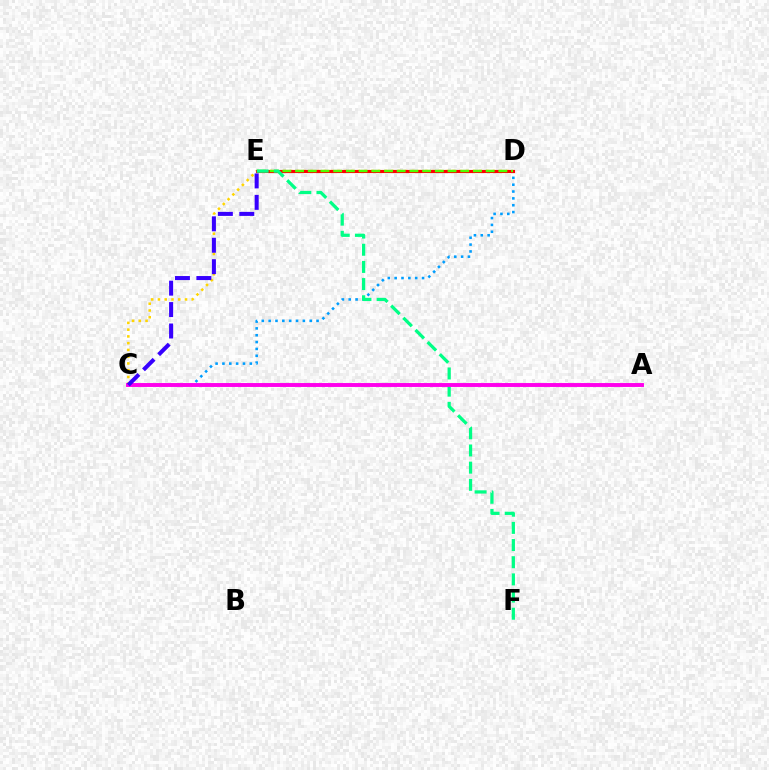{('C', 'D'): [{'color': '#ffd500', 'line_style': 'dotted', 'thickness': 1.84}, {'color': '#009eff', 'line_style': 'dotted', 'thickness': 1.86}], ('D', 'E'): [{'color': '#ff0000', 'line_style': 'solid', 'thickness': 2.25}, {'color': '#4fff00', 'line_style': 'dashed', 'thickness': 1.73}], ('E', 'F'): [{'color': '#00ff86', 'line_style': 'dashed', 'thickness': 2.33}], ('A', 'C'): [{'color': '#ff00ed', 'line_style': 'solid', 'thickness': 2.81}], ('C', 'E'): [{'color': '#3700ff', 'line_style': 'dashed', 'thickness': 2.91}]}